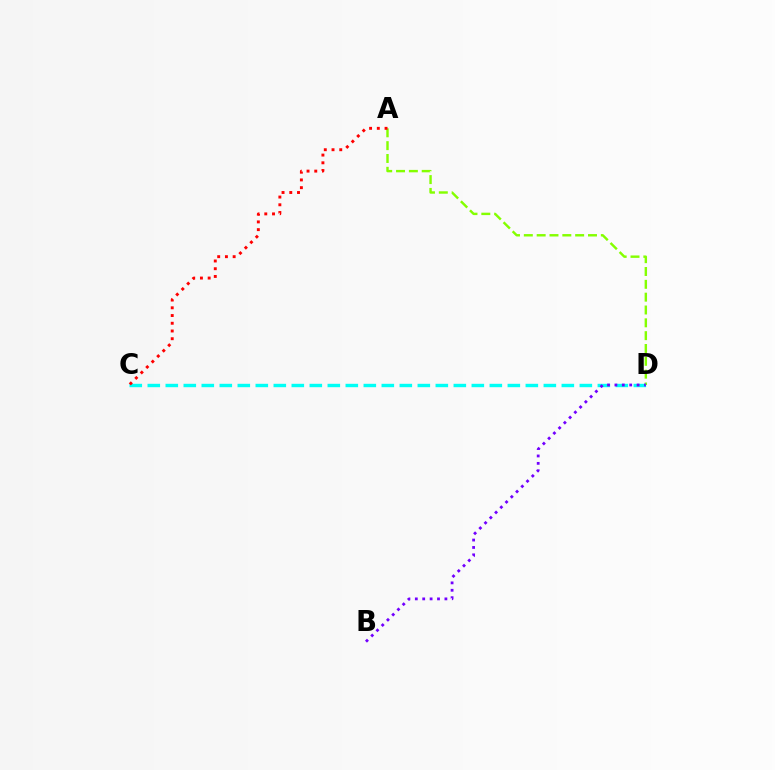{('A', 'D'): [{'color': '#84ff00', 'line_style': 'dashed', 'thickness': 1.74}], ('C', 'D'): [{'color': '#00fff6', 'line_style': 'dashed', 'thickness': 2.45}], ('B', 'D'): [{'color': '#7200ff', 'line_style': 'dotted', 'thickness': 2.01}], ('A', 'C'): [{'color': '#ff0000', 'line_style': 'dotted', 'thickness': 2.1}]}